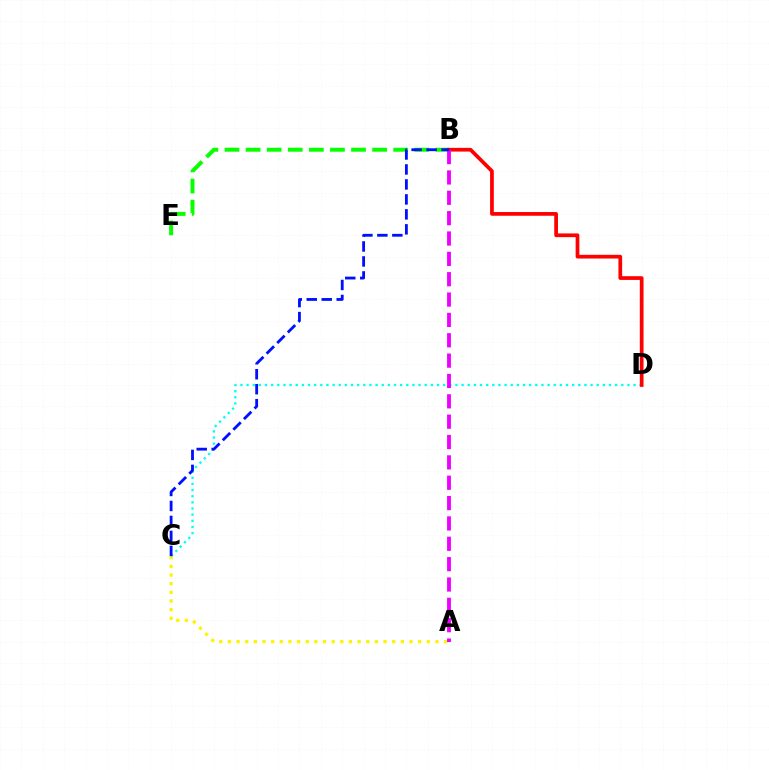{('A', 'C'): [{'color': '#fcf500', 'line_style': 'dotted', 'thickness': 2.35}], ('B', 'E'): [{'color': '#08ff00', 'line_style': 'dashed', 'thickness': 2.86}], ('C', 'D'): [{'color': '#00fff6', 'line_style': 'dotted', 'thickness': 1.67}], ('B', 'D'): [{'color': '#ff0000', 'line_style': 'solid', 'thickness': 2.68}], ('A', 'B'): [{'color': '#ee00ff', 'line_style': 'dashed', 'thickness': 2.76}], ('B', 'C'): [{'color': '#0010ff', 'line_style': 'dashed', 'thickness': 2.03}]}